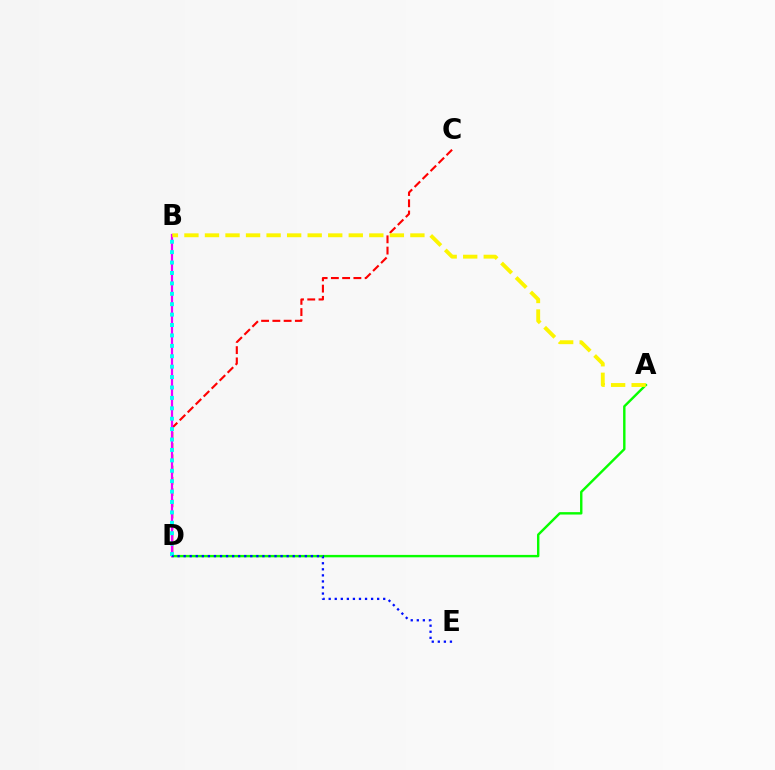{('C', 'D'): [{'color': '#ff0000', 'line_style': 'dashed', 'thickness': 1.53}], ('A', 'D'): [{'color': '#08ff00', 'line_style': 'solid', 'thickness': 1.74}], ('B', 'D'): [{'color': '#ee00ff', 'line_style': 'solid', 'thickness': 1.59}, {'color': '#00fff6', 'line_style': 'dotted', 'thickness': 2.83}], ('A', 'B'): [{'color': '#fcf500', 'line_style': 'dashed', 'thickness': 2.79}], ('D', 'E'): [{'color': '#0010ff', 'line_style': 'dotted', 'thickness': 1.65}]}